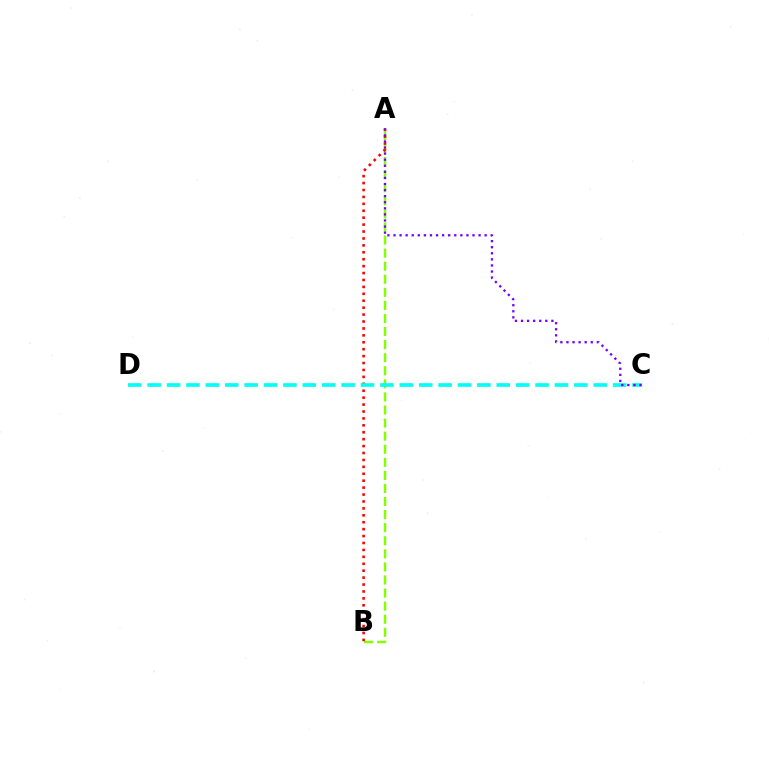{('A', 'B'): [{'color': '#84ff00', 'line_style': 'dashed', 'thickness': 1.78}, {'color': '#ff0000', 'line_style': 'dotted', 'thickness': 1.88}], ('C', 'D'): [{'color': '#00fff6', 'line_style': 'dashed', 'thickness': 2.63}], ('A', 'C'): [{'color': '#7200ff', 'line_style': 'dotted', 'thickness': 1.65}]}